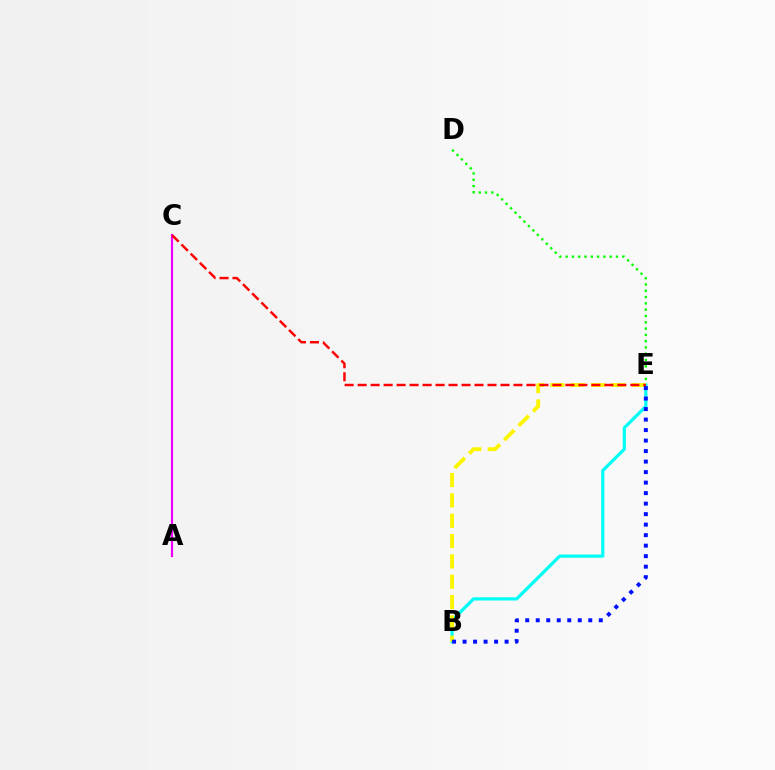{('D', 'E'): [{'color': '#08ff00', 'line_style': 'dotted', 'thickness': 1.71}], ('B', 'E'): [{'color': '#00fff6', 'line_style': 'solid', 'thickness': 2.31}, {'color': '#fcf500', 'line_style': 'dashed', 'thickness': 2.76}, {'color': '#0010ff', 'line_style': 'dotted', 'thickness': 2.85}], ('A', 'C'): [{'color': '#ee00ff', 'line_style': 'solid', 'thickness': 1.57}], ('C', 'E'): [{'color': '#ff0000', 'line_style': 'dashed', 'thickness': 1.76}]}